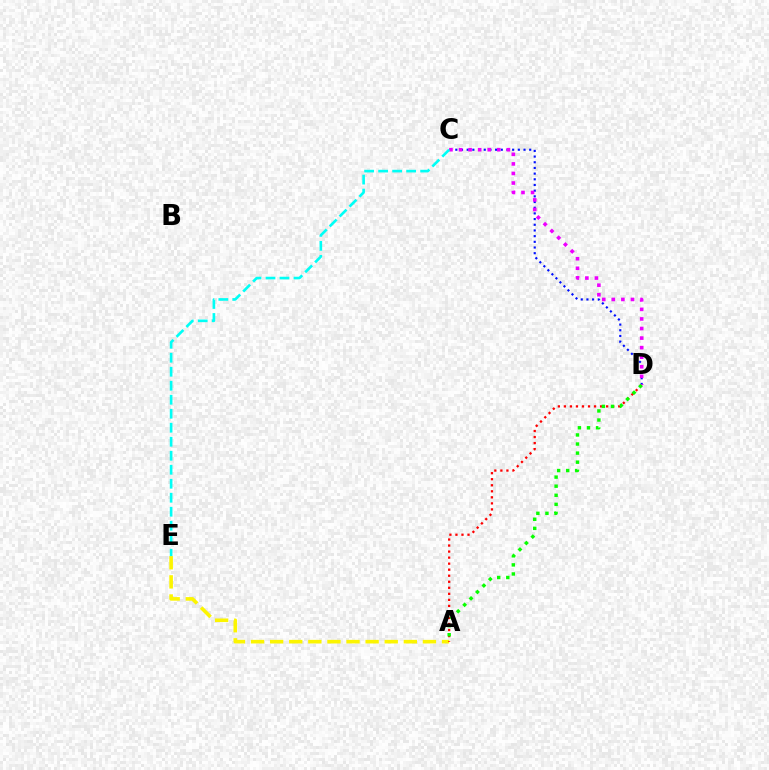{('A', 'E'): [{'color': '#fcf500', 'line_style': 'dashed', 'thickness': 2.59}], ('A', 'D'): [{'color': '#ff0000', 'line_style': 'dotted', 'thickness': 1.64}, {'color': '#08ff00', 'line_style': 'dotted', 'thickness': 2.47}], ('C', 'D'): [{'color': '#0010ff', 'line_style': 'dotted', 'thickness': 1.54}, {'color': '#ee00ff', 'line_style': 'dotted', 'thickness': 2.6}], ('C', 'E'): [{'color': '#00fff6', 'line_style': 'dashed', 'thickness': 1.9}]}